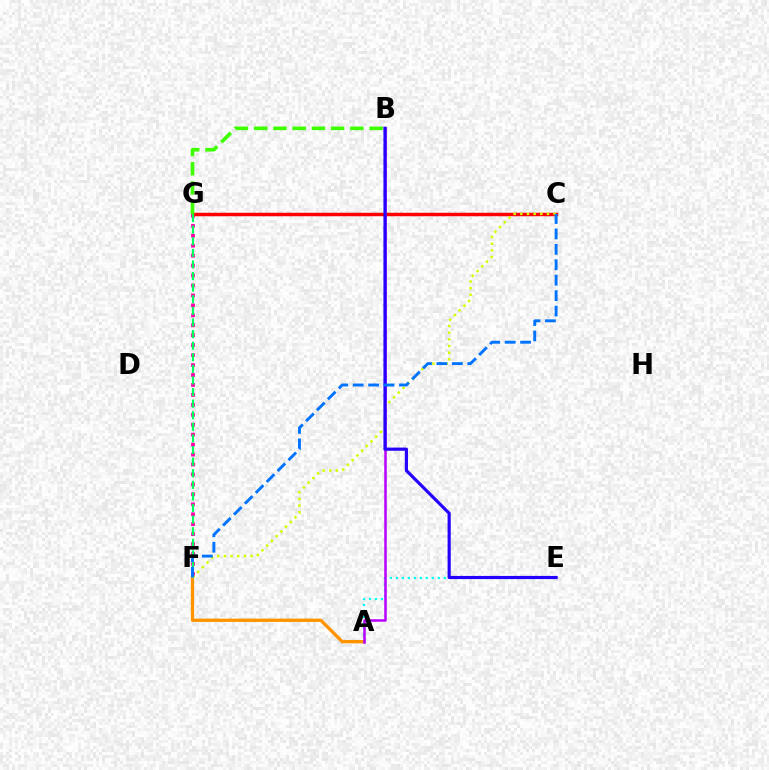{('A', 'E'): [{'color': '#00fff6', 'line_style': 'dotted', 'thickness': 1.63}], ('A', 'F'): [{'color': '#ff9400', 'line_style': 'solid', 'thickness': 2.39}], ('F', 'G'): [{'color': '#ff00ac', 'line_style': 'dotted', 'thickness': 2.7}, {'color': '#00ff5c', 'line_style': 'dashed', 'thickness': 1.58}], ('C', 'G'): [{'color': '#ff0000', 'line_style': 'solid', 'thickness': 2.5}], ('B', 'G'): [{'color': '#3dff00', 'line_style': 'dashed', 'thickness': 2.61}], ('A', 'B'): [{'color': '#b900ff', 'line_style': 'solid', 'thickness': 1.81}], ('C', 'F'): [{'color': '#d1ff00', 'line_style': 'dotted', 'thickness': 1.81}, {'color': '#0074ff', 'line_style': 'dashed', 'thickness': 2.1}], ('B', 'E'): [{'color': '#2500ff', 'line_style': 'solid', 'thickness': 2.27}]}